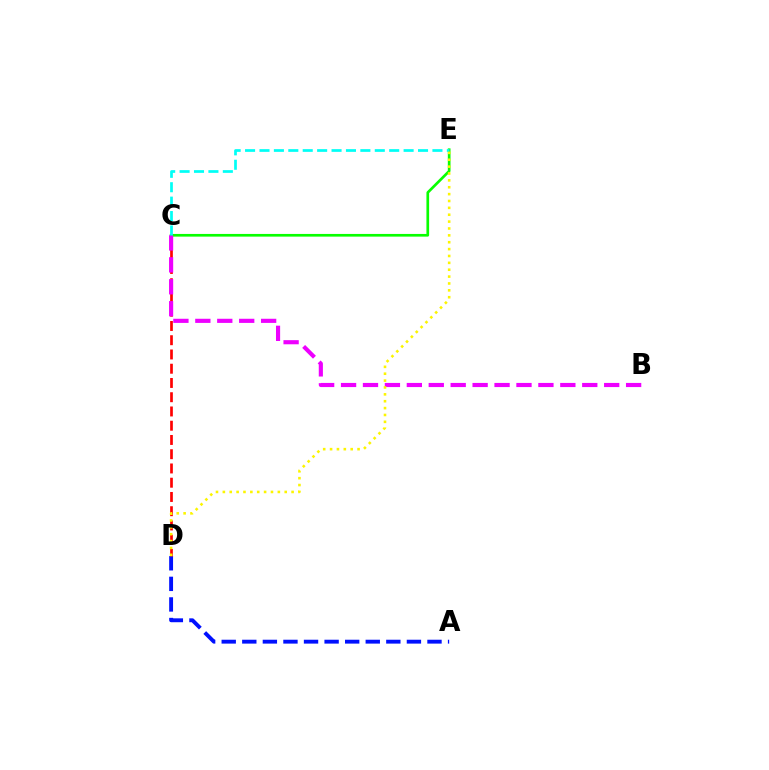{('A', 'D'): [{'color': '#0010ff', 'line_style': 'dashed', 'thickness': 2.8}], ('C', 'D'): [{'color': '#ff0000', 'line_style': 'dashed', 'thickness': 1.94}], ('C', 'E'): [{'color': '#08ff00', 'line_style': 'solid', 'thickness': 1.93}, {'color': '#00fff6', 'line_style': 'dashed', 'thickness': 1.96}], ('B', 'C'): [{'color': '#ee00ff', 'line_style': 'dashed', 'thickness': 2.98}], ('D', 'E'): [{'color': '#fcf500', 'line_style': 'dotted', 'thickness': 1.87}]}